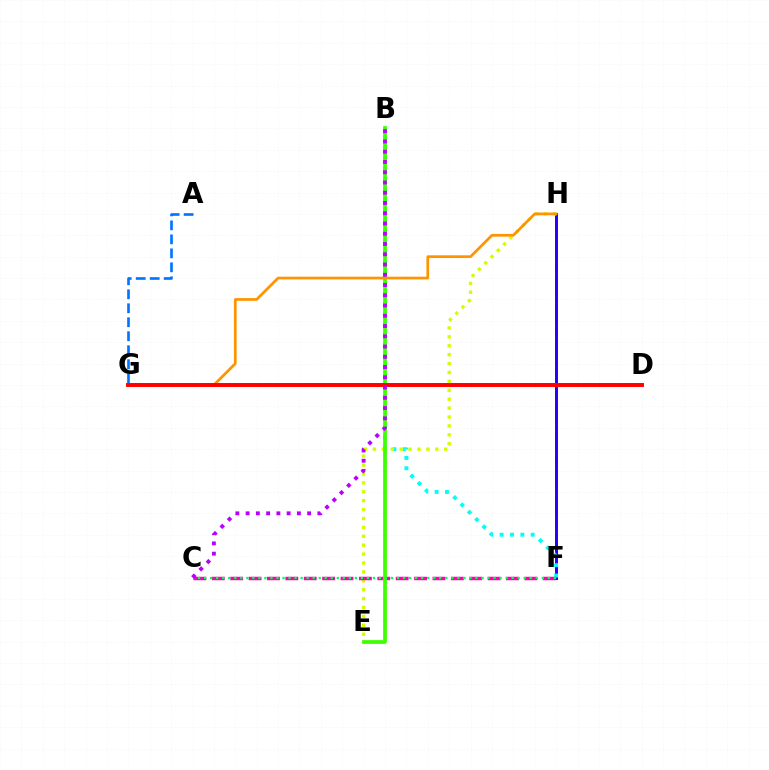{('F', 'H'): [{'color': '#2500ff', 'line_style': 'solid', 'thickness': 2.13}], ('B', 'F'): [{'color': '#00fff6', 'line_style': 'dotted', 'thickness': 2.81}], ('E', 'H'): [{'color': '#d1ff00', 'line_style': 'dotted', 'thickness': 2.42}], ('C', 'F'): [{'color': '#ff00ac', 'line_style': 'dashed', 'thickness': 2.5}, {'color': '#00ff5c', 'line_style': 'dotted', 'thickness': 1.64}], ('B', 'E'): [{'color': '#3dff00', 'line_style': 'solid', 'thickness': 2.69}], ('G', 'H'): [{'color': '#ff9400', 'line_style': 'solid', 'thickness': 1.96}], ('A', 'G'): [{'color': '#0074ff', 'line_style': 'dashed', 'thickness': 1.9}], ('D', 'G'): [{'color': '#ff0000', 'line_style': 'solid', 'thickness': 2.84}], ('B', 'C'): [{'color': '#b900ff', 'line_style': 'dotted', 'thickness': 2.79}]}